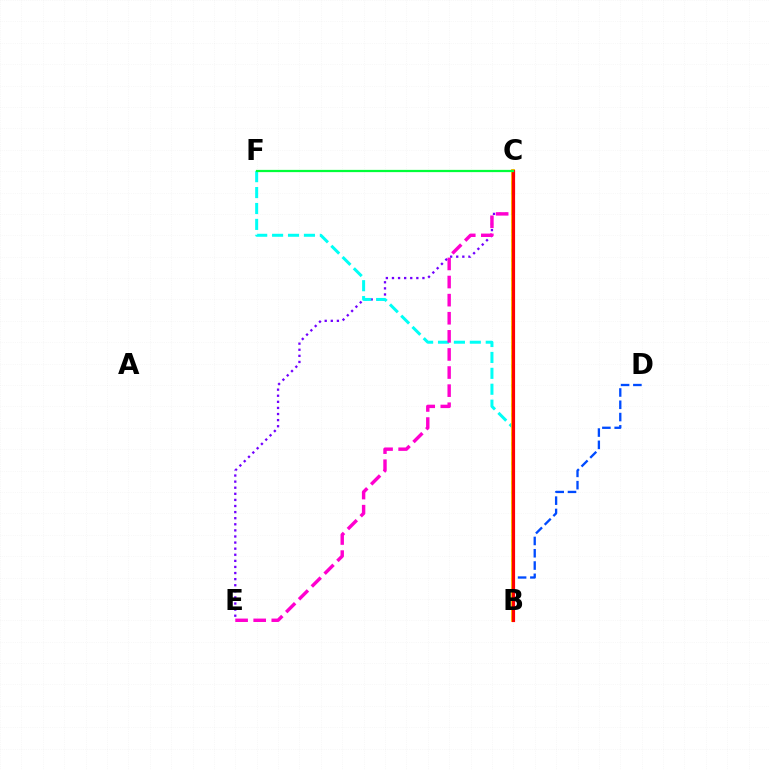{('C', 'E'): [{'color': '#7200ff', 'line_style': 'dotted', 'thickness': 1.66}, {'color': '#ff00cf', 'line_style': 'dashed', 'thickness': 2.46}], ('B', 'F'): [{'color': '#00fff6', 'line_style': 'dashed', 'thickness': 2.16}], ('B', 'C'): [{'color': '#84ff00', 'line_style': 'dotted', 'thickness': 2.63}, {'color': '#ffbd00', 'line_style': 'solid', 'thickness': 2.77}, {'color': '#ff0000', 'line_style': 'solid', 'thickness': 2.28}], ('B', 'D'): [{'color': '#004bff', 'line_style': 'dashed', 'thickness': 1.67}], ('C', 'F'): [{'color': '#00ff39', 'line_style': 'solid', 'thickness': 1.61}]}